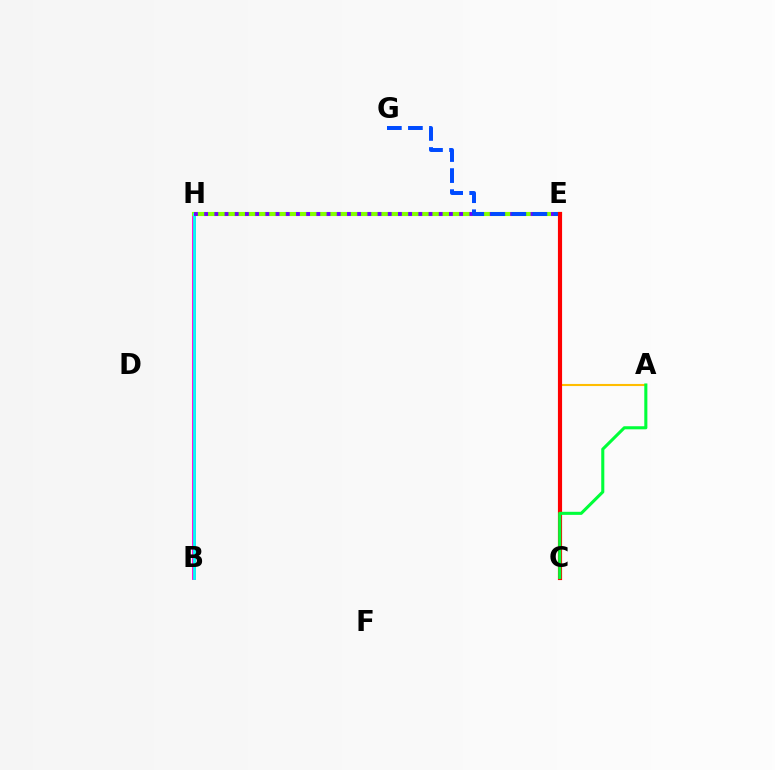{('B', 'H'): [{'color': '#ff00cf', 'line_style': 'solid', 'thickness': 2.74}, {'color': '#00fff6', 'line_style': 'solid', 'thickness': 2.0}], ('A', 'C'): [{'color': '#ffbd00', 'line_style': 'solid', 'thickness': 1.51}, {'color': '#00ff39', 'line_style': 'solid', 'thickness': 2.21}], ('E', 'H'): [{'color': '#84ff00', 'line_style': 'solid', 'thickness': 2.96}, {'color': '#7200ff', 'line_style': 'dotted', 'thickness': 2.77}], ('E', 'G'): [{'color': '#004bff', 'line_style': 'dashed', 'thickness': 2.86}], ('C', 'E'): [{'color': '#ff0000', 'line_style': 'solid', 'thickness': 2.99}]}